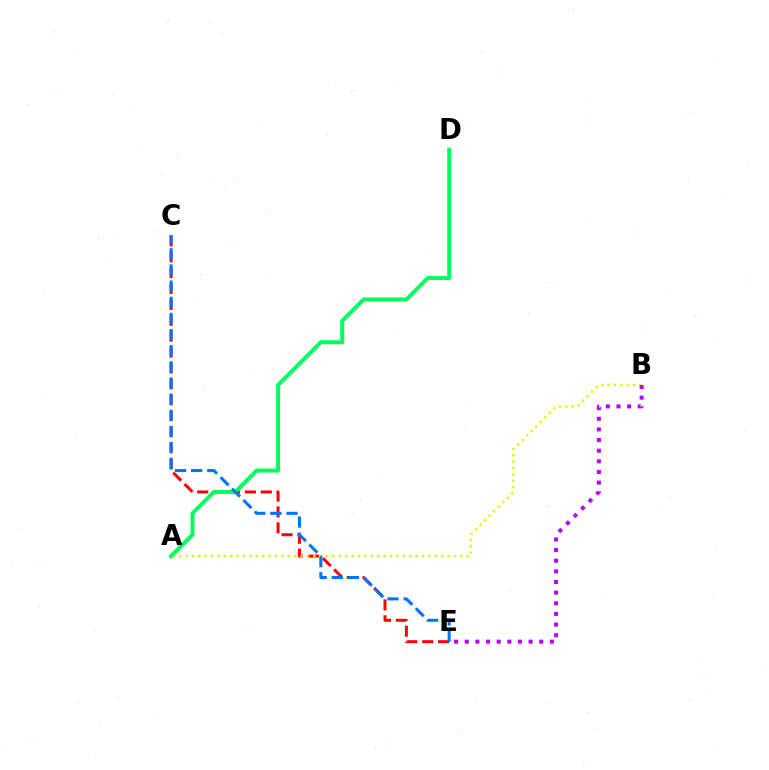{('C', 'E'): [{'color': '#ff0000', 'line_style': 'dashed', 'thickness': 2.16}, {'color': '#0074ff', 'line_style': 'dashed', 'thickness': 2.19}], ('A', 'B'): [{'color': '#d1ff00', 'line_style': 'dotted', 'thickness': 1.74}], ('A', 'D'): [{'color': '#00ff5c', 'line_style': 'solid', 'thickness': 2.83}], ('B', 'E'): [{'color': '#b900ff', 'line_style': 'dotted', 'thickness': 2.89}]}